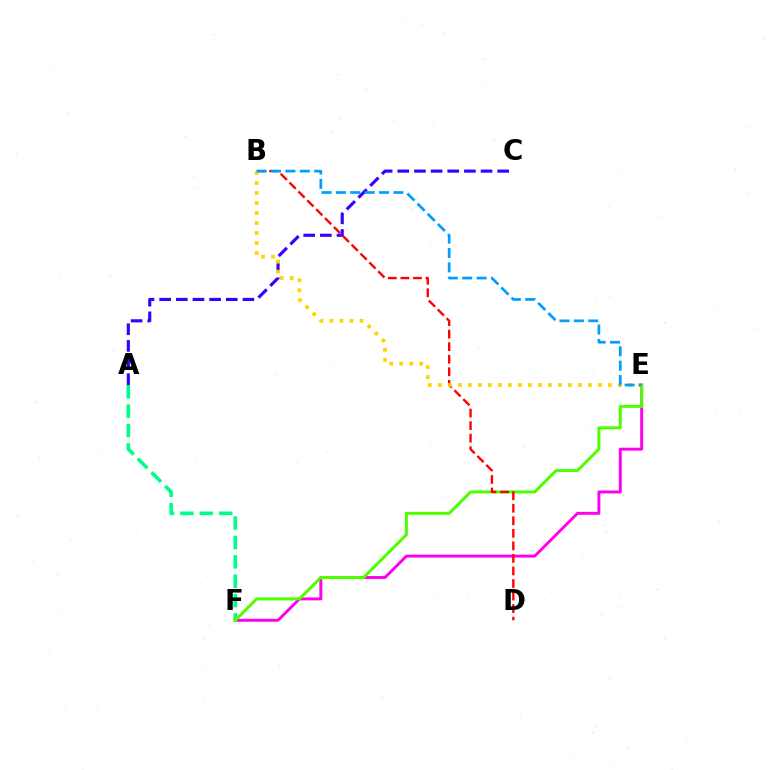{('E', 'F'): [{'color': '#ff00ed', 'line_style': 'solid', 'thickness': 2.12}, {'color': '#4fff00', 'line_style': 'solid', 'thickness': 2.15}], ('A', 'F'): [{'color': '#00ff86', 'line_style': 'dashed', 'thickness': 2.63}], ('A', 'C'): [{'color': '#3700ff', 'line_style': 'dashed', 'thickness': 2.26}], ('B', 'D'): [{'color': '#ff0000', 'line_style': 'dashed', 'thickness': 1.7}], ('B', 'E'): [{'color': '#ffd500', 'line_style': 'dotted', 'thickness': 2.72}, {'color': '#009eff', 'line_style': 'dashed', 'thickness': 1.95}]}